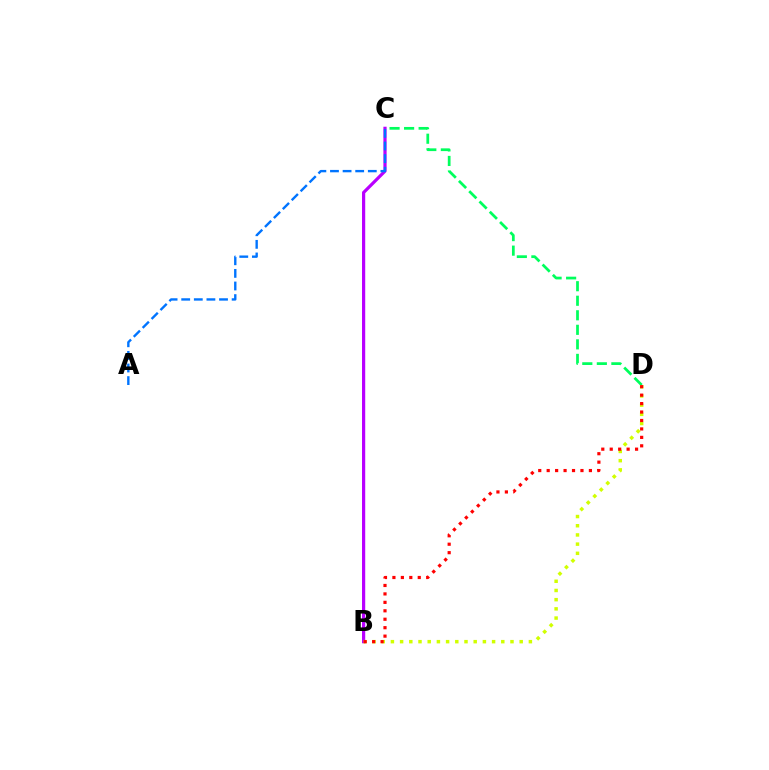{('C', 'D'): [{'color': '#00ff5c', 'line_style': 'dashed', 'thickness': 1.97}], ('B', 'C'): [{'color': '#b900ff', 'line_style': 'solid', 'thickness': 2.3}], ('B', 'D'): [{'color': '#d1ff00', 'line_style': 'dotted', 'thickness': 2.5}, {'color': '#ff0000', 'line_style': 'dotted', 'thickness': 2.29}], ('A', 'C'): [{'color': '#0074ff', 'line_style': 'dashed', 'thickness': 1.71}]}